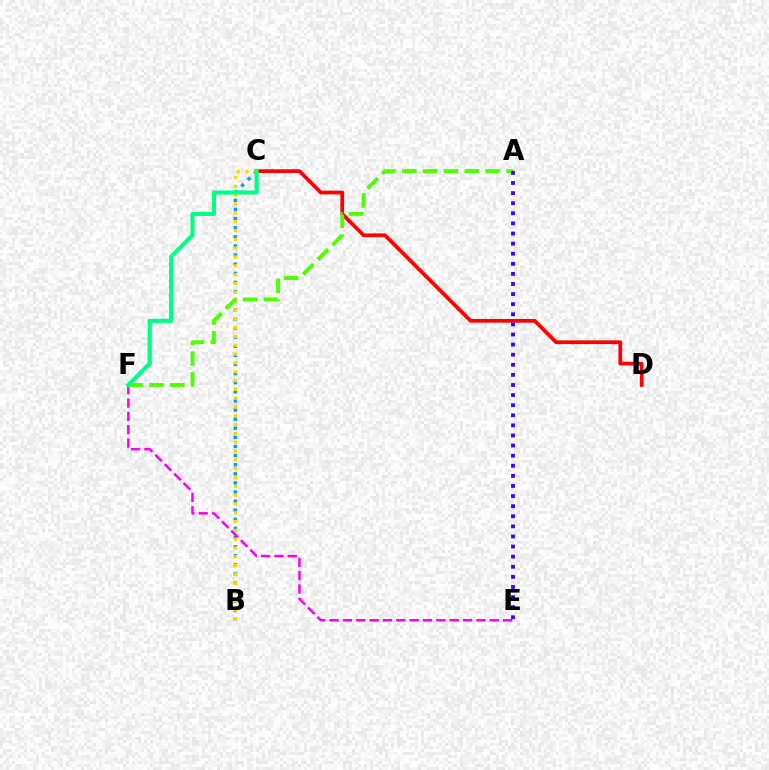{('B', 'C'): [{'color': '#009eff', 'line_style': 'dotted', 'thickness': 2.48}, {'color': '#ffd500', 'line_style': 'dotted', 'thickness': 2.4}], ('E', 'F'): [{'color': '#ff00ed', 'line_style': 'dashed', 'thickness': 1.81}], ('C', 'D'): [{'color': '#ff0000', 'line_style': 'solid', 'thickness': 2.69}], ('A', 'F'): [{'color': '#4fff00', 'line_style': 'dashed', 'thickness': 2.83}], ('A', 'E'): [{'color': '#3700ff', 'line_style': 'dotted', 'thickness': 2.74}], ('C', 'F'): [{'color': '#00ff86', 'line_style': 'solid', 'thickness': 2.98}]}